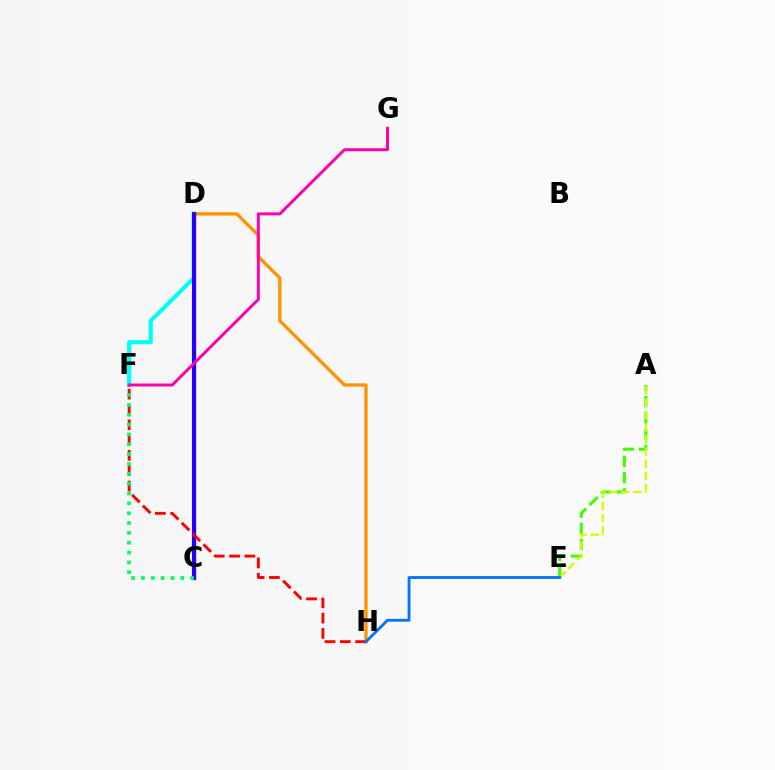{('D', 'H'): [{'color': '#ff9400', 'line_style': 'solid', 'thickness': 2.41}], ('A', 'E'): [{'color': '#3dff00', 'line_style': 'dashed', 'thickness': 2.21}, {'color': '#d1ff00', 'line_style': 'dashed', 'thickness': 1.66}], ('C', 'D'): [{'color': '#b900ff', 'line_style': 'solid', 'thickness': 2.39}, {'color': '#2500ff', 'line_style': 'solid', 'thickness': 2.95}], ('D', 'F'): [{'color': '#00fff6', 'line_style': 'solid', 'thickness': 2.98}], ('F', 'H'): [{'color': '#ff0000', 'line_style': 'dashed', 'thickness': 2.08}], ('C', 'F'): [{'color': '#00ff5c', 'line_style': 'dotted', 'thickness': 2.67}], ('F', 'G'): [{'color': '#ff00ac', 'line_style': 'solid', 'thickness': 2.14}], ('E', 'H'): [{'color': '#0074ff', 'line_style': 'solid', 'thickness': 2.03}]}